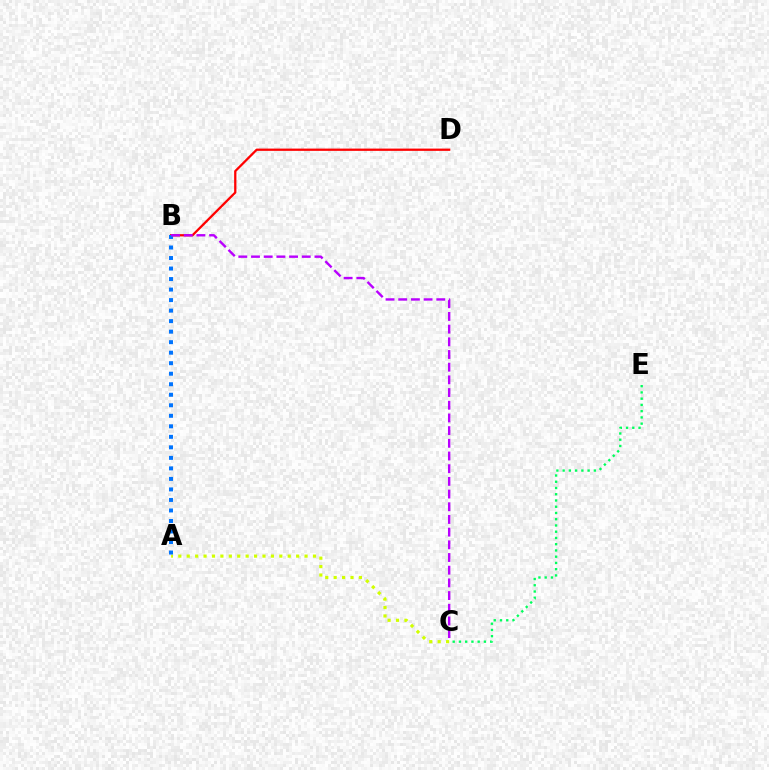{('B', 'D'): [{'color': '#ff0000', 'line_style': 'solid', 'thickness': 1.64}], ('C', 'E'): [{'color': '#00ff5c', 'line_style': 'dotted', 'thickness': 1.7}], ('A', 'C'): [{'color': '#d1ff00', 'line_style': 'dotted', 'thickness': 2.29}], ('A', 'B'): [{'color': '#0074ff', 'line_style': 'dotted', 'thickness': 2.86}], ('B', 'C'): [{'color': '#b900ff', 'line_style': 'dashed', 'thickness': 1.72}]}